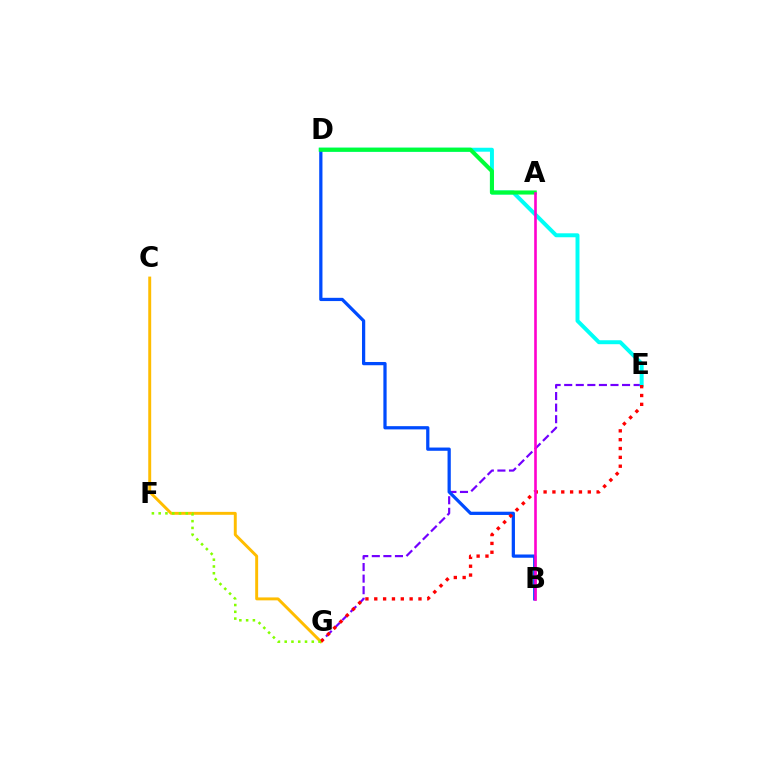{('E', 'G'): [{'color': '#7200ff', 'line_style': 'dashed', 'thickness': 1.57}, {'color': '#ff0000', 'line_style': 'dotted', 'thickness': 2.4}], ('D', 'E'): [{'color': '#00fff6', 'line_style': 'solid', 'thickness': 2.85}], ('B', 'D'): [{'color': '#004bff', 'line_style': 'solid', 'thickness': 2.34}], ('C', 'G'): [{'color': '#ffbd00', 'line_style': 'solid', 'thickness': 2.11}], ('A', 'D'): [{'color': '#00ff39', 'line_style': 'solid', 'thickness': 2.94}], ('F', 'G'): [{'color': '#84ff00', 'line_style': 'dotted', 'thickness': 1.84}], ('A', 'B'): [{'color': '#ff00cf', 'line_style': 'solid', 'thickness': 1.89}]}